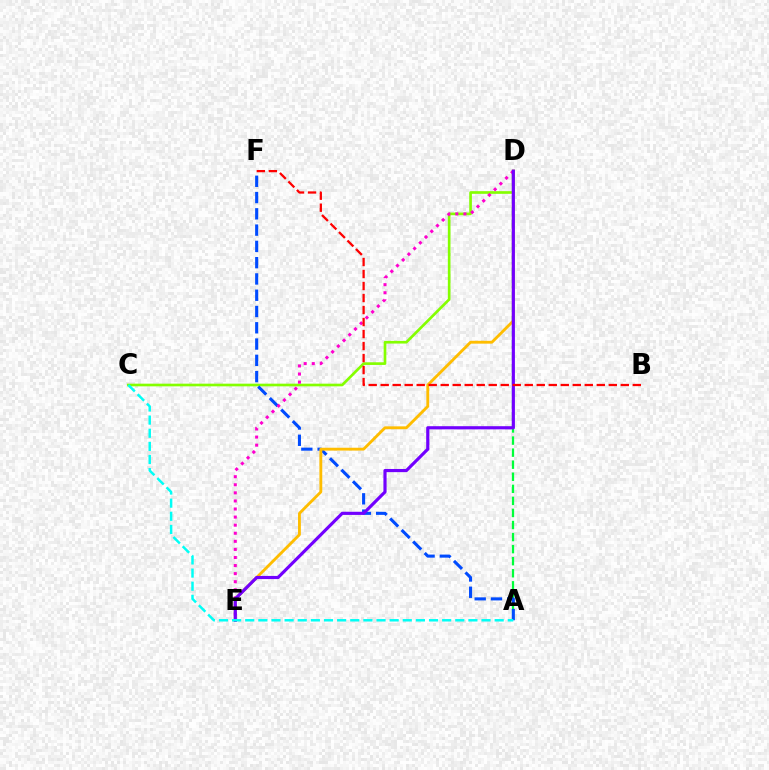{('C', 'D'): [{'color': '#84ff00', 'line_style': 'solid', 'thickness': 1.92}], ('A', 'D'): [{'color': '#00ff39', 'line_style': 'dashed', 'thickness': 1.64}], ('A', 'F'): [{'color': '#004bff', 'line_style': 'dashed', 'thickness': 2.21}], ('D', 'E'): [{'color': '#ffbd00', 'line_style': 'solid', 'thickness': 2.05}, {'color': '#ff00cf', 'line_style': 'dotted', 'thickness': 2.19}, {'color': '#7200ff', 'line_style': 'solid', 'thickness': 2.28}], ('A', 'C'): [{'color': '#00fff6', 'line_style': 'dashed', 'thickness': 1.78}], ('B', 'F'): [{'color': '#ff0000', 'line_style': 'dashed', 'thickness': 1.63}]}